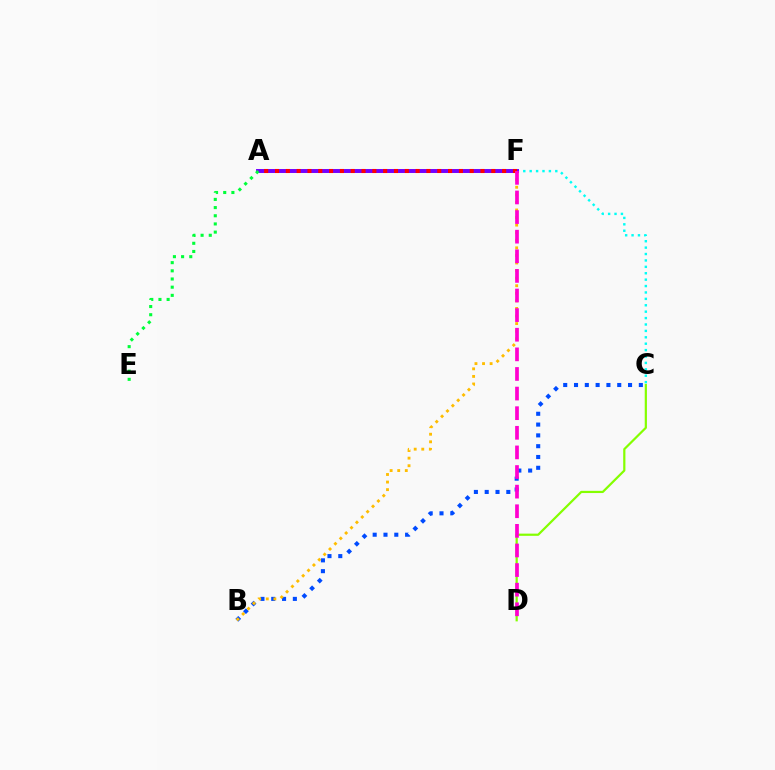{('C', 'F'): [{'color': '#00fff6', 'line_style': 'dotted', 'thickness': 1.74}], ('B', 'C'): [{'color': '#004bff', 'line_style': 'dotted', 'thickness': 2.94}], ('A', 'F'): [{'color': '#7200ff', 'line_style': 'solid', 'thickness': 2.84}, {'color': '#ff0000', 'line_style': 'dotted', 'thickness': 2.94}], ('A', 'E'): [{'color': '#00ff39', 'line_style': 'dotted', 'thickness': 2.22}], ('C', 'D'): [{'color': '#84ff00', 'line_style': 'solid', 'thickness': 1.59}], ('B', 'F'): [{'color': '#ffbd00', 'line_style': 'dotted', 'thickness': 2.06}], ('D', 'F'): [{'color': '#ff00cf', 'line_style': 'dashed', 'thickness': 2.66}]}